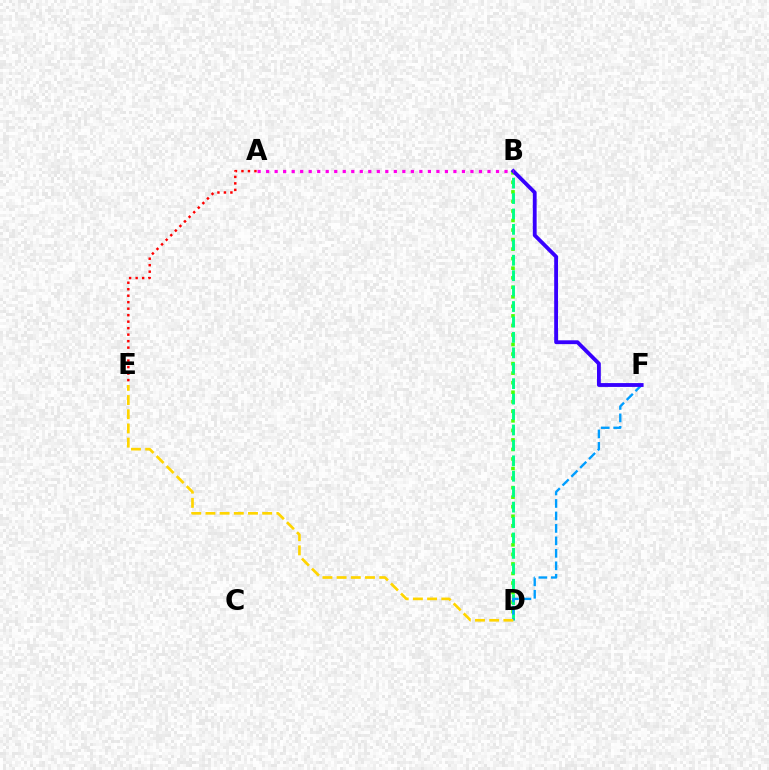{('B', 'D'): [{'color': '#4fff00', 'line_style': 'dotted', 'thickness': 2.59}, {'color': '#00ff86', 'line_style': 'dashed', 'thickness': 2.1}], ('A', 'E'): [{'color': '#ff0000', 'line_style': 'dotted', 'thickness': 1.76}], ('D', 'F'): [{'color': '#009eff', 'line_style': 'dashed', 'thickness': 1.69}], ('B', 'F'): [{'color': '#3700ff', 'line_style': 'solid', 'thickness': 2.76}], ('D', 'E'): [{'color': '#ffd500', 'line_style': 'dashed', 'thickness': 1.93}], ('A', 'B'): [{'color': '#ff00ed', 'line_style': 'dotted', 'thickness': 2.31}]}